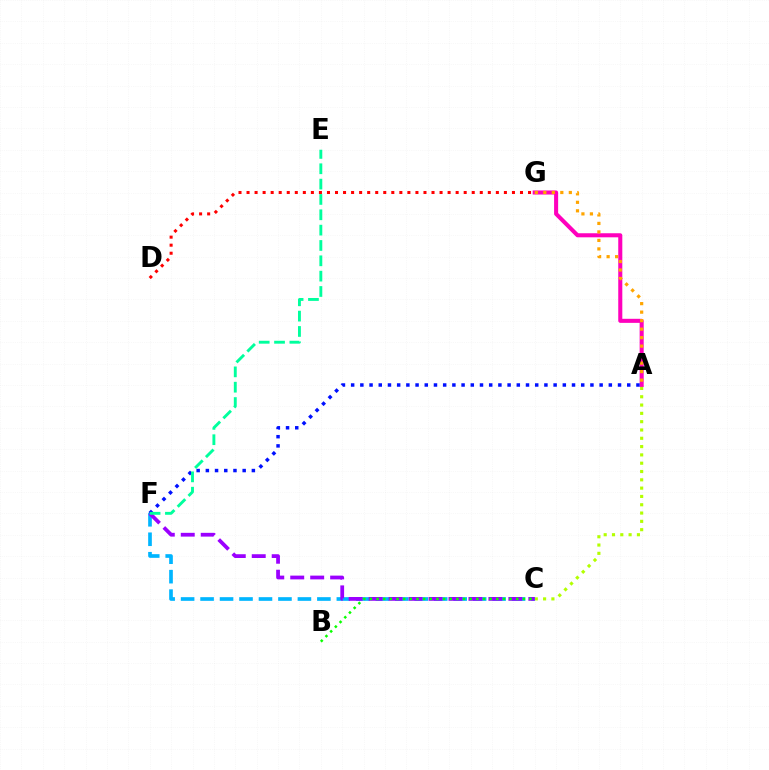{('A', 'G'): [{'color': '#ff00bd', 'line_style': 'solid', 'thickness': 2.92}, {'color': '#ffa500', 'line_style': 'dotted', 'thickness': 2.31}], ('A', 'C'): [{'color': '#b3ff00', 'line_style': 'dotted', 'thickness': 2.26}], ('D', 'G'): [{'color': '#ff0000', 'line_style': 'dotted', 'thickness': 2.19}], ('C', 'F'): [{'color': '#00b5ff', 'line_style': 'dashed', 'thickness': 2.64}, {'color': '#9b00ff', 'line_style': 'dashed', 'thickness': 2.71}], ('A', 'F'): [{'color': '#0010ff', 'line_style': 'dotted', 'thickness': 2.5}], ('B', 'C'): [{'color': '#08ff00', 'line_style': 'dotted', 'thickness': 1.81}], ('E', 'F'): [{'color': '#00ff9d', 'line_style': 'dashed', 'thickness': 2.08}]}